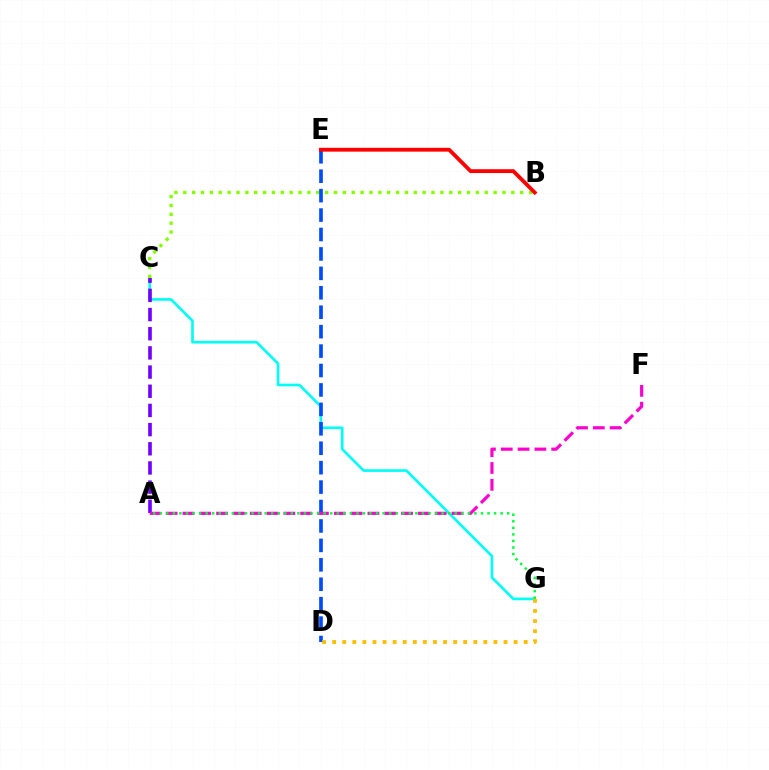{('C', 'G'): [{'color': '#00fff6', 'line_style': 'solid', 'thickness': 1.91}], ('A', 'C'): [{'color': '#7200ff', 'line_style': 'dashed', 'thickness': 2.6}], ('B', 'C'): [{'color': '#84ff00', 'line_style': 'dotted', 'thickness': 2.41}], ('D', 'E'): [{'color': '#004bff', 'line_style': 'dashed', 'thickness': 2.64}], ('A', 'F'): [{'color': '#ff00cf', 'line_style': 'dashed', 'thickness': 2.28}], ('A', 'G'): [{'color': '#00ff39', 'line_style': 'dotted', 'thickness': 1.78}], ('D', 'G'): [{'color': '#ffbd00', 'line_style': 'dotted', 'thickness': 2.74}], ('B', 'E'): [{'color': '#ff0000', 'line_style': 'solid', 'thickness': 2.75}]}